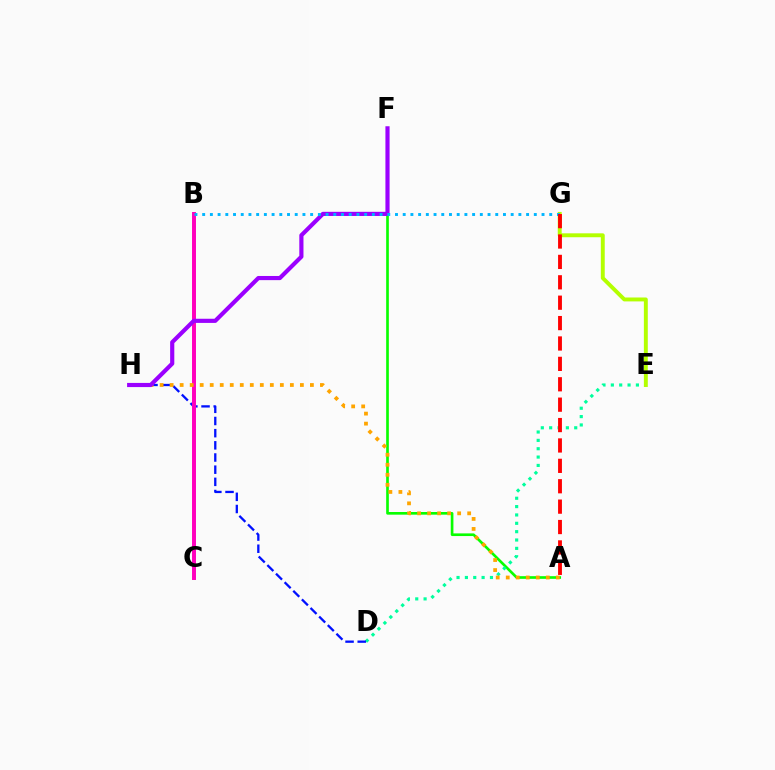{('A', 'F'): [{'color': '#08ff00', 'line_style': 'solid', 'thickness': 1.92}], ('D', 'E'): [{'color': '#00ff9d', 'line_style': 'dotted', 'thickness': 2.27}], ('D', 'H'): [{'color': '#0010ff', 'line_style': 'dashed', 'thickness': 1.65}], ('B', 'C'): [{'color': '#ff00bd', 'line_style': 'solid', 'thickness': 2.84}], ('A', 'H'): [{'color': '#ffa500', 'line_style': 'dotted', 'thickness': 2.72}], ('F', 'H'): [{'color': '#9b00ff', 'line_style': 'solid', 'thickness': 2.99}], ('E', 'G'): [{'color': '#b3ff00', 'line_style': 'solid', 'thickness': 2.82}], ('B', 'G'): [{'color': '#00b5ff', 'line_style': 'dotted', 'thickness': 2.1}], ('A', 'G'): [{'color': '#ff0000', 'line_style': 'dashed', 'thickness': 2.77}]}